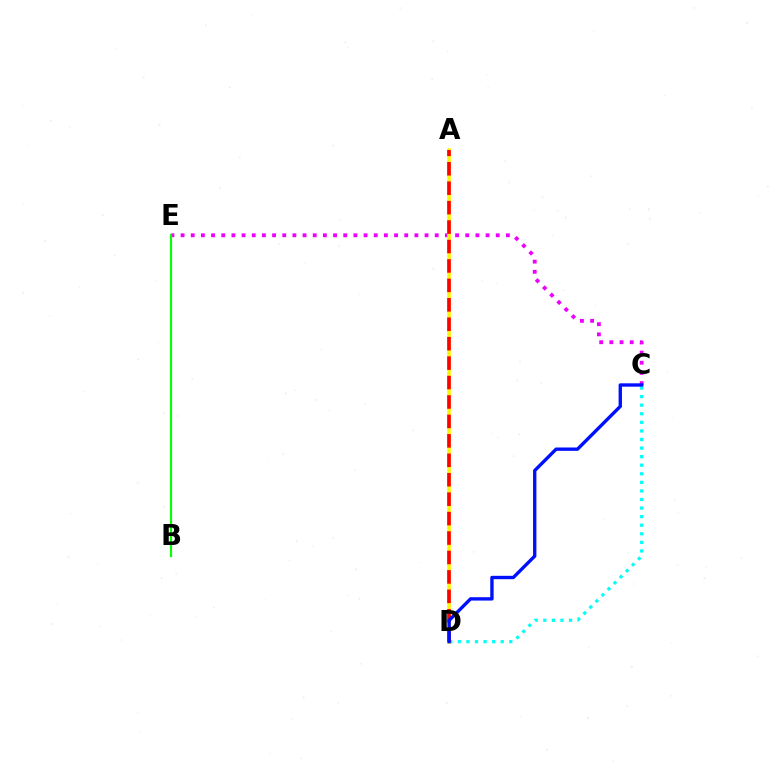{('C', 'E'): [{'color': '#ee00ff', 'line_style': 'dotted', 'thickness': 2.76}], ('B', 'E'): [{'color': '#08ff00', 'line_style': 'solid', 'thickness': 1.54}], ('C', 'D'): [{'color': '#00fff6', 'line_style': 'dotted', 'thickness': 2.33}, {'color': '#0010ff', 'line_style': 'solid', 'thickness': 2.42}], ('A', 'D'): [{'color': '#fcf500', 'line_style': 'solid', 'thickness': 2.53}, {'color': '#ff0000', 'line_style': 'dashed', 'thickness': 2.64}]}